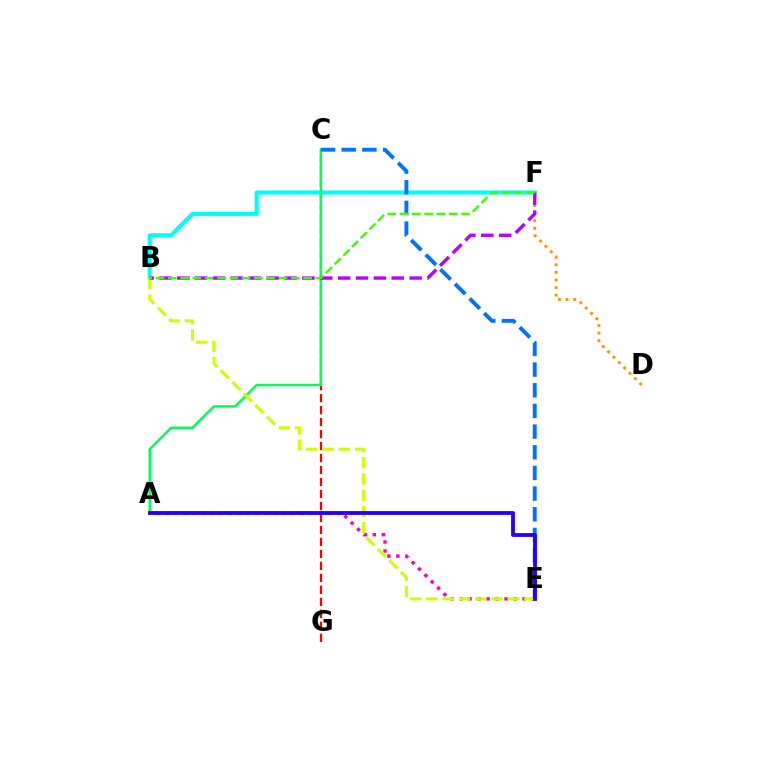{('A', 'E'): [{'color': '#ff00ac', 'line_style': 'dotted', 'thickness': 2.44}, {'color': '#2500ff', 'line_style': 'solid', 'thickness': 2.75}], ('C', 'G'): [{'color': '#ff0000', 'line_style': 'dashed', 'thickness': 1.63}], ('B', 'F'): [{'color': '#00fff6', 'line_style': 'solid', 'thickness': 2.93}, {'color': '#b900ff', 'line_style': 'dashed', 'thickness': 2.43}, {'color': '#3dff00', 'line_style': 'dashed', 'thickness': 1.67}], ('D', 'F'): [{'color': '#ff9400', 'line_style': 'dotted', 'thickness': 2.06}], ('A', 'C'): [{'color': '#00ff5c', 'line_style': 'solid', 'thickness': 1.79}], ('C', 'E'): [{'color': '#0074ff', 'line_style': 'dashed', 'thickness': 2.81}], ('B', 'E'): [{'color': '#d1ff00', 'line_style': 'dashed', 'thickness': 2.22}]}